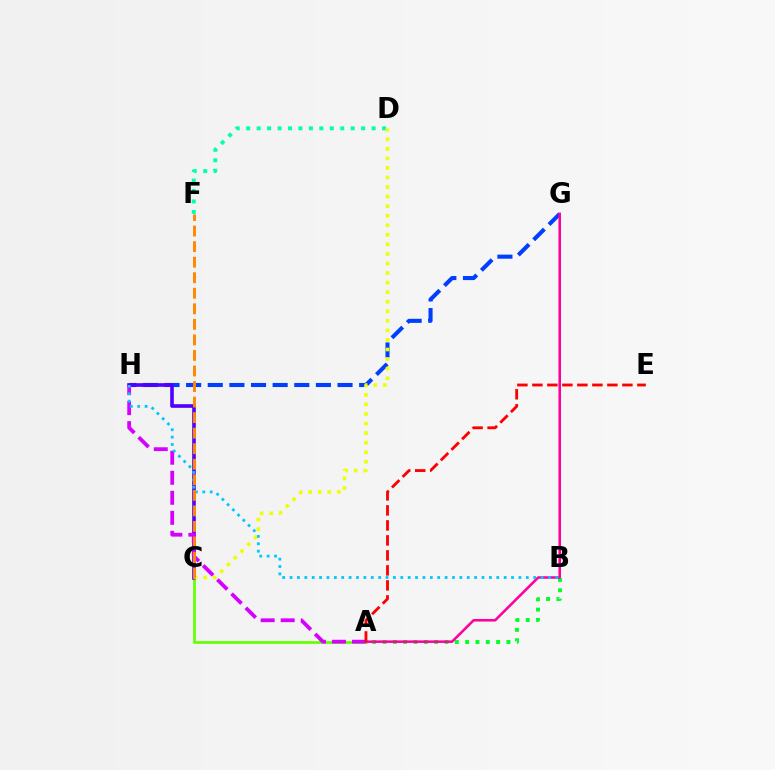{('A', 'C'): [{'color': '#66ff00', 'line_style': 'solid', 'thickness': 1.97}], ('A', 'B'): [{'color': '#00ff27', 'line_style': 'dotted', 'thickness': 2.81}], ('D', 'F'): [{'color': '#00ffaf', 'line_style': 'dotted', 'thickness': 2.84}], ('G', 'H'): [{'color': '#003fff', 'line_style': 'dashed', 'thickness': 2.94}], ('A', 'G'): [{'color': '#ff00a0', 'line_style': 'solid', 'thickness': 1.85}], ('C', 'H'): [{'color': '#4f00ff', 'line_style': 'solid', 'thickness': 2.61}], ('A', 'H'): [{'color': '#d600ff', 'line_style': 'dashed', 'thickness': 2.72}], ('C', 'D'): [{'color': '#eeff00', 'line_style': 'dotted', 'thickness': 2.6}], ('B', 'H'): [{'color': '#00c7ff', 'line_style': 'dotted', 'thickness': 2.01}], ('C', 'F'): [{'color': '#ff8800', 'line_style': 'dashed', 'thickness': 2.11}], ('A', 'E'): [{'color': '#ff0000', 'line_style': 'dashed', 'thickness': 2.04}]}